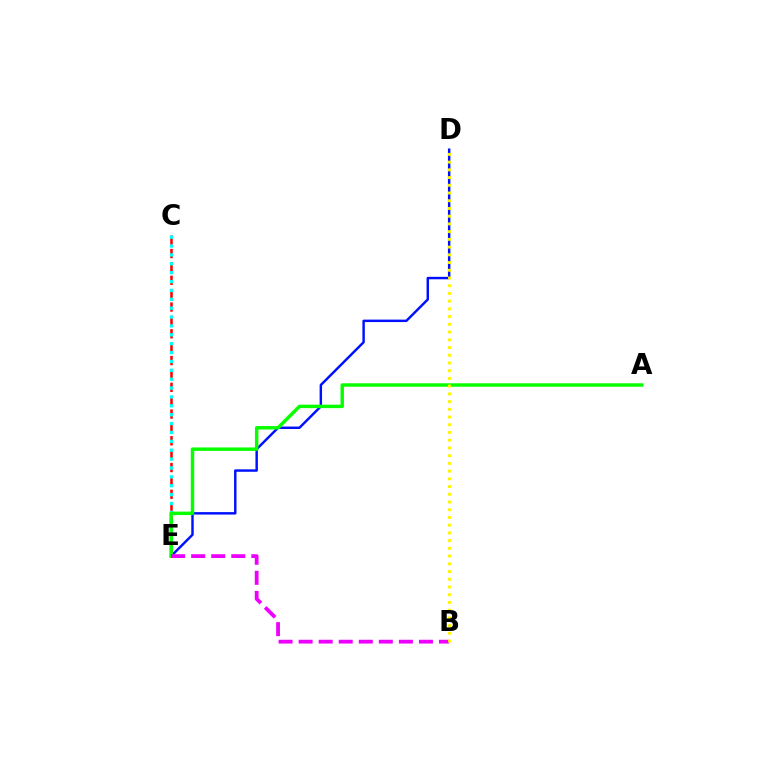{('C', 'E'): [{'color': '#ff0000', 'line_style': 'dashed', 'thickness': 1.82}, {'color': '#00fff6', 'line_style': 'dotted', 'thickness': 2.41}], ('D', 'E'): [{'color': '#0010ff', 'line_style': 'solid', 'thickness': 1.76}], ('A', 'E'): [{'color': '#08ff00', 'line_style': 'solid', 'thickness': 2.49}], ('B', 'E'): [{'color': '#ee00ff', 'line_style': 'dashed', 'thickness': 2.72}], ('B', 'D'): [{'color': '#fcf500', 'line_style': 'dotted', 'thickness': 2.1}]}